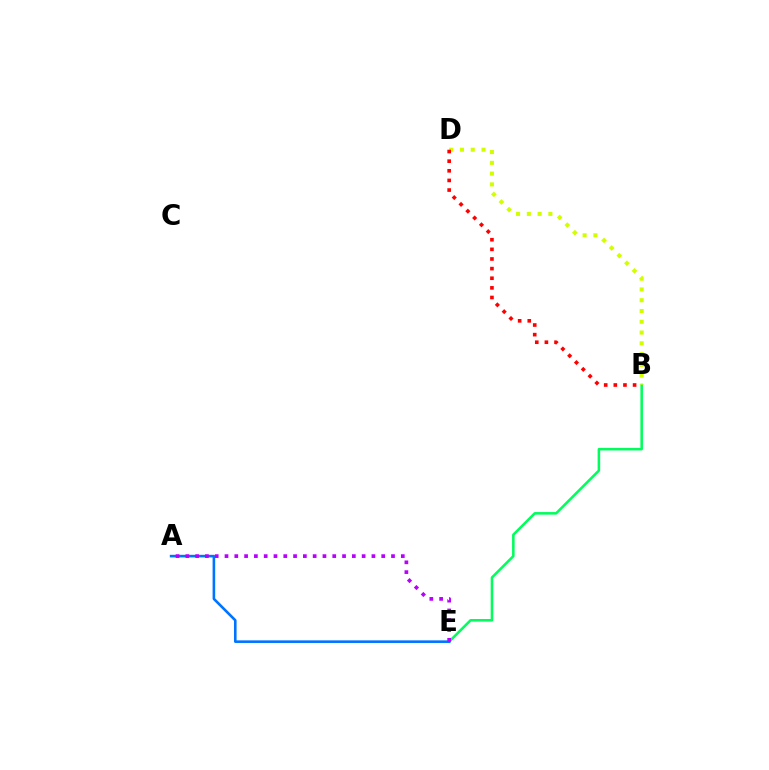{('B', 'E'): [{'color': '#00ff5c', 'line_style': 'solid', 'thickness': 1.84}], ('B', 'D'): [{'color': '#d1ff00', 'line_style': 'dotted', 'thickness': 2.93}, {'color': '#ff0000', 'line_style': 'dotted', 'thickness': 2.62}], ('A', 'E'): [{'color': '#0074ff', 'line_style': 'solid', 'thickness': 1.87}, {'color': '#b900ff', 'line_style': 'dotted', 'thickness': 2.66}]}